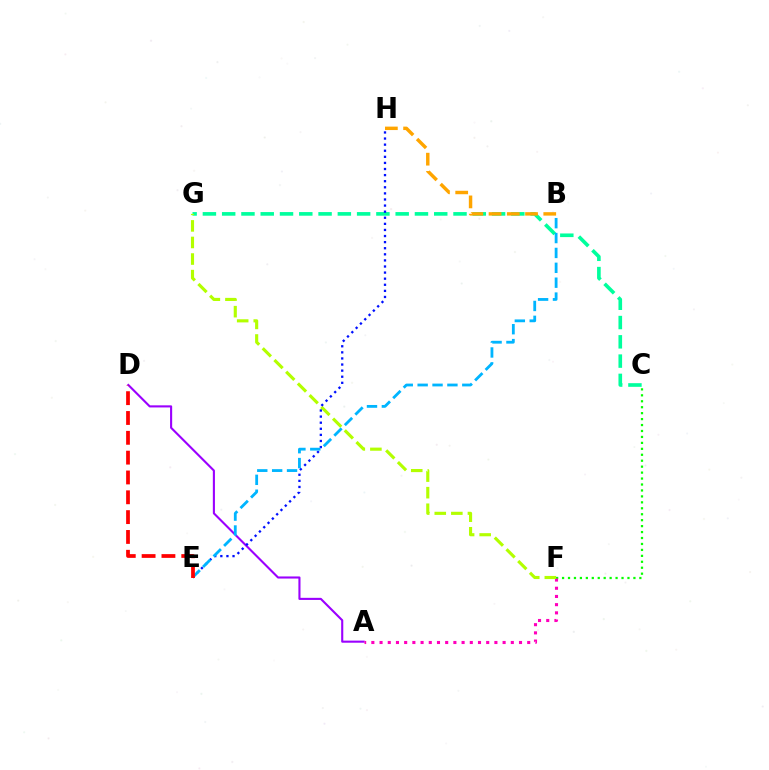{('C', 'F'): [{'color': '#08ff00', 'line_style': 'dotted', 'thickness': 1.62}], ('A', 'D'): [{'color': '#9b00ff', 'line_style': 'solid', 'thickness': 1.51}], ('A', 'F'): [{'color': '#ff00bd', 'line_style': 'dotted', 'thickness': 2.23}], ('C', 'G'): [{'color': '#00ff9d', 'line_style': 'dashed', 'thickness': 2.62}], ('F', 'G'): [{'color': '#b3ff00', 'line_style': 'dashed', 'thickness': 2.25}], ('B', 'H'): [{'color': '#ffa500', 'line_style': 'dashed', 'thickness': 2.48}], ('E', 'H'): [{'color': '#0010ff', 'line_style': 'dotted', 'thickness': 1.66}], ('B', 'E'): [{'color': '#00b5ff', 'line_style': 'dashed', 'thickness': 2.02}], ('D', 'E'): [{'color': '#ff0000', 'line_style': 'dashed', 'thickness': 2.69}]}